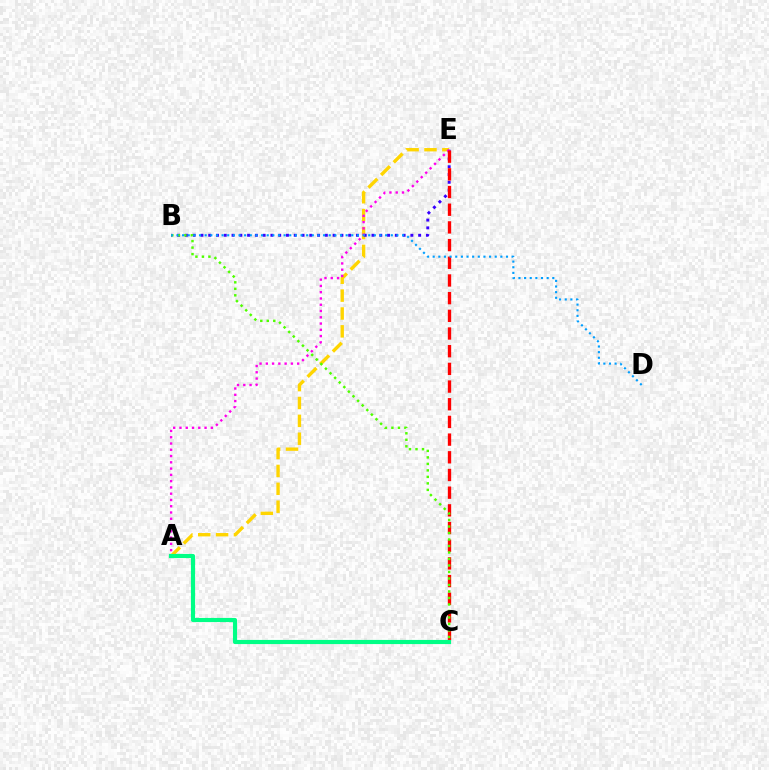{('A', 'E'): [{'color': '#ffd500', 'line_style': 'dashed', 'thickness': 2.43}, {'color': '#ff00ed', 'line_style': 'dotted', 'thickness': 1.7}], ('B', 'E'): [{'color': '#3700ff', 'line_style': 'dotted', 'thickness': 2.11}], ('C', 'E'): [{'color': '#ff0000', 'line_style': 'dashed', 'thickness': 2.4}], ('B', 'C'): [{'color': '#4fff00', 'line_style': 'dotted', 'thickness': 1.77}], ('B', 'D'): [{'color': '#009eff', 'line_style': 'dotted', 'thickness': 1.53}], ('A', 'C'): [{'color': '#00ff86', 'line_style': 'solid', 'thickness': 2.98}]}